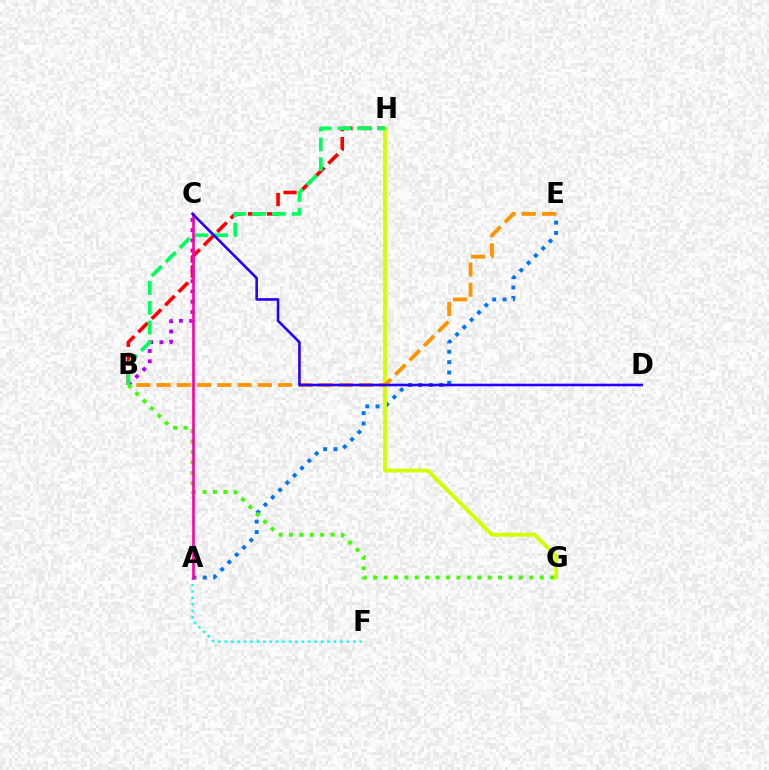{('B', 'H'): [{'color': '#ff0000', 'line_style': 'dashed', 'thickness': 2.58}, {'color': '#00ff5c', 'line_style': 'dashed', 'thickness': 2.69}], ('B', 'C'): [{'color': '#b900ff', 'line_style': 'dotted', 'thickness': 2.78}], ('A', 'E'): [{'color': '#0074ff', 'line_style': 'dotted', 'thickness': 2.81}], ('G', 'H'): [{'color': '#d1ff00', 'line_style': 'solid', 'thickness': 2.77}], ('B', 'E'): [{'color': '#ff9400', 'line_style': 'dashed', 'thickness': 2.75}], ('A', 'F'): [{'color': '#00fff6', 'line_style': 'dotted', 'thickness': 1.75}], ('B', 'G'): [{'color': '#3dff00', 'line_style': 'dotted', 'thickness': 2.83}], ('A', 'C'): [{'color': '#ff00ac', 'line_style': 'solid', 'thickness': 1.92}], ('C', 'D'): [{'color': '#2500ff', 'line_style': 'solid', 'thickness': 1.87}]}